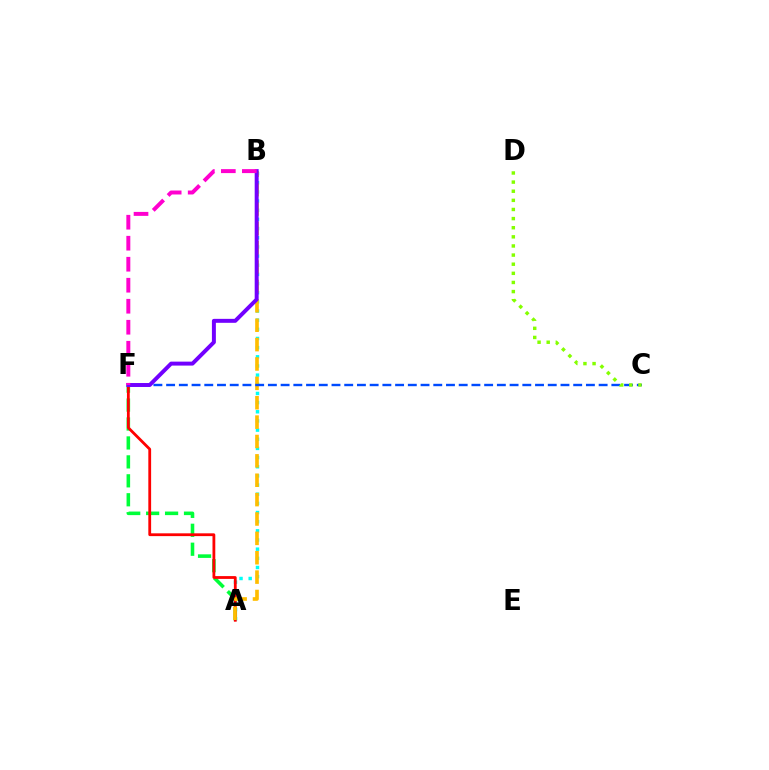{('A', 'F'): [{'color': '#00ff39', 'line_style': 'dashed', 'thickness': 2.57}, {'color': '#ff0000', 'line_style': 'solid', 'thickness': 2.01}], ('A', 'B'): [{'color': '#00fff6', 'line_style': 'dotted', 'thickness': 2.49}, {'color': '#ffbd00', 'line_style': 'dashed', 'thickness': 2.63}], ('C', 'F'): [{'color': '#004bff', 'line_style': 'dashed', 'thickness': 1.73}], ('B', 'F'): [{'color': '#7200ff', 'line_style': 'solid', 'thickness': 2.85}, {'color': '#ff00cf', 'line_style': 'dashed', 'thickness': 2.85}], ('C', 'D'): [{'color': '#84ff00', 'line_style': 'dotted', 'thickness': 2.48}]}